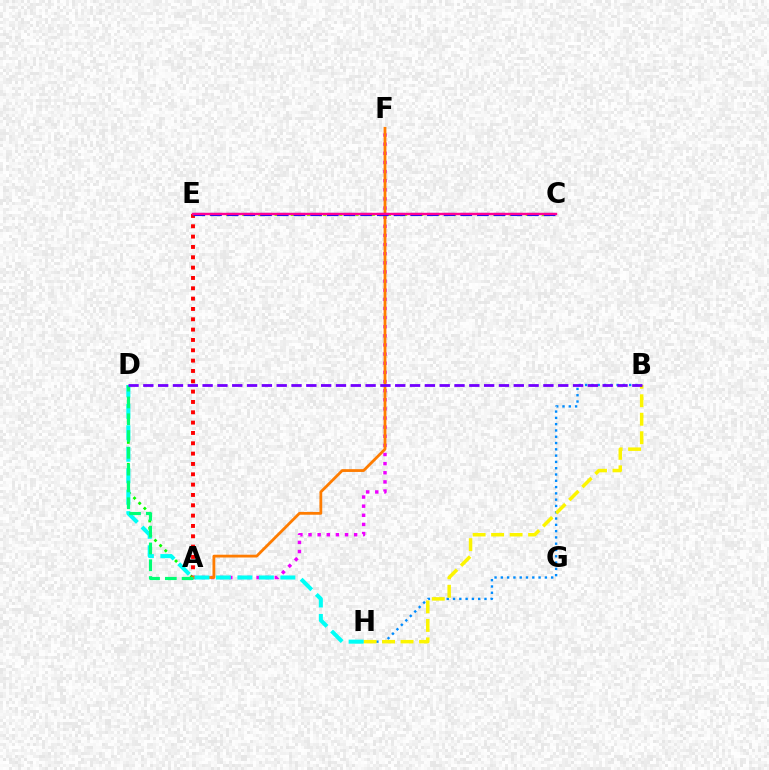{('B', 'H'): [{'color': '#008cff', 'line_style': 'dotted', 'thickness': 1.71}, {'color': '#fcf500', 'line_style': 'dashed', 'thickness': 2.51}], ('A', 'D'): [{'color': '#08ff00', 'line_style': 'dotted', 'thickness': 1.98}, {'color': '#00ff74', 'line_style': 'dashed', 'thickness': 2.28}], ('A', 'F'): [{'color': '#ee00ff', 'line_style': 'dotted', 'thickness': 2.48}, {'color': '#ff7c00', 'line_style': 'solid', 'thickness': 2.01}], ('A', 'E'): [{'color': '#ff0000', 'line_style': 'dotted', 'thickness': 2.81}], ('C', 'E'): [{'color': '#84ff00', 'line_style': 'dotted', 'thickness': 2.2}, {'color': '#0010ff', 'line_style': 'dashed', 'thickness': 2.27}, {'color': '#ff0094', 'line_style': 'solid', 'thickness': 1.74}], ('D', 'H'): [{'color': '#00fff6', 'line_style': 'dashed', 'thickness': 2.92}], ('B', 'D'): [{'color': '#7200ff', 'line_style': 'dashed', 'thickness': 2.01}]}